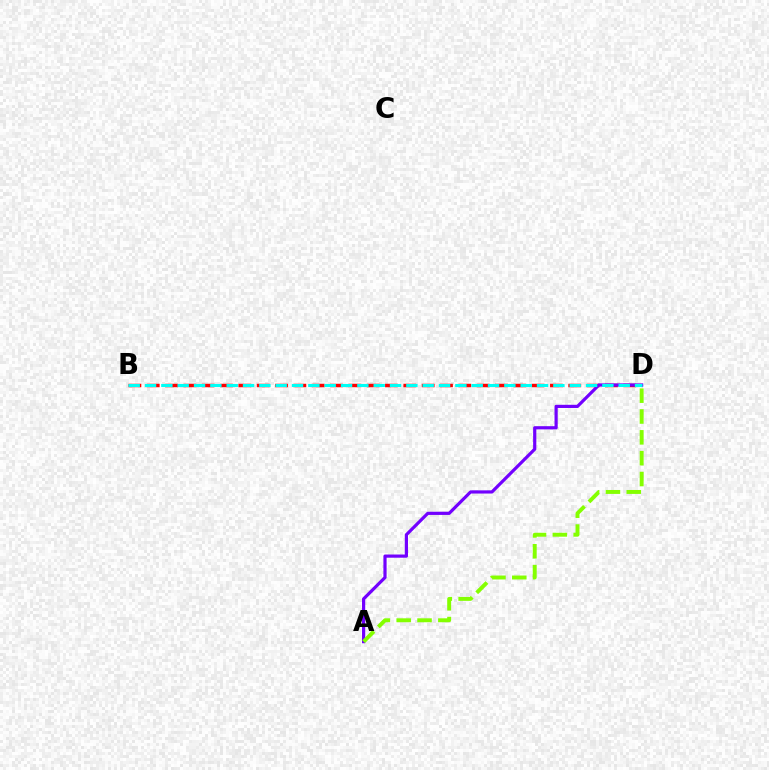{('B', 'D'): [{'color': '#ff0000', 'line_style': 'dashed', 'thickness': 2.49}, {'color': '#00fff6', 'line_style': 'dashed', 'thickness': 2.22}], ('A', 'D'): [{'color': '#7200ff', 'line_style': 'solid', 'thickness': 2.3}, {'color': '#84ff00', 'line_style': 'dashed', 'thickness': 2.83}]}